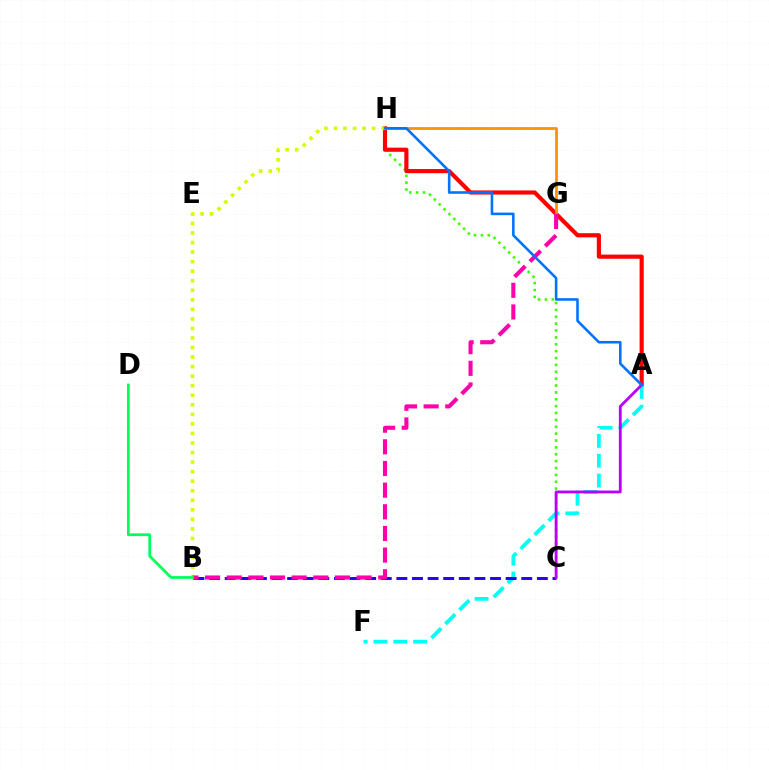{('C', 'H'): [{'color': '#3dff00', 'line_style': 'dotted', 'thickness': 1.87}], ('A', 'H'): [{'color': '#ff0000', 'line_style': 'solid', 'thickness': 2.99}, {'color': '#0074ff', 'line_style': 'solid', 'thickness': 1.86}], ('G', 'H'): [{'color': '#ff9400', 'line_style': 'solid', 'thickness': 2.03}], ('A', 'F'): [{'color': '#00fff6', 'line_style': 'dashed', 'thickness': 2.69}], ('B', 'C'): [{'color': '#2500ff', 'line_style': 'dashed', 'thickness': 2.12}], ('B', 'H'): [{'color': '#d1ff00', 'line_style': 'dotted', 'thickness': 2.59}], ('B', 'G'): [{'color': '#ff00ac', 'line_style': 'dashed', 'thickness': 2.94}], ('A', 'C'): [{'color': '#b900ff', 'line_style': 'solid', 'thickness': 2.03}], ('B', 'D'): [{'color': '#00ff5c', 'line_style': 'solid', 'thickness': 1.98}]}